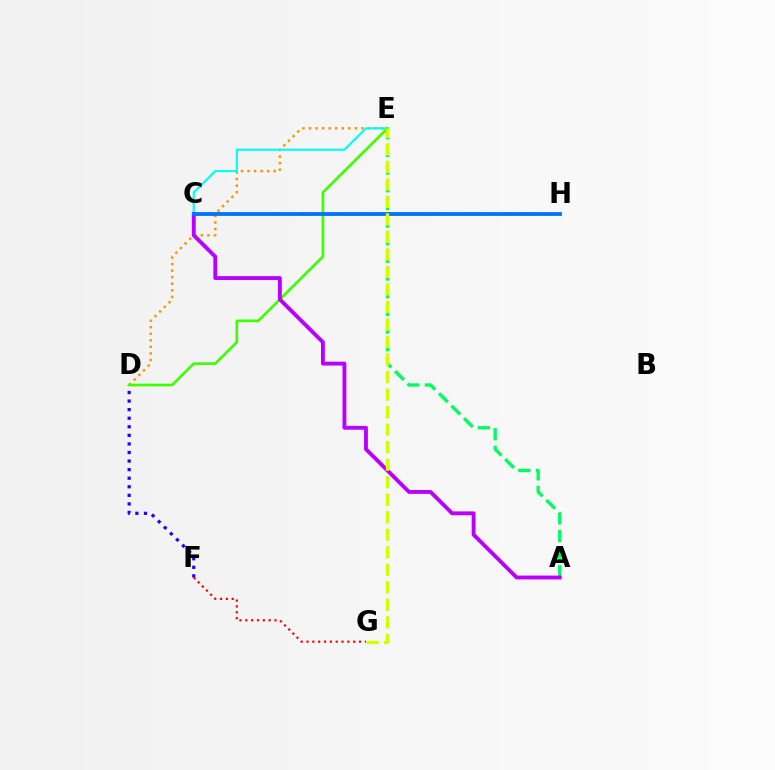{('D', 'F'): [{'color': '#2500ff', 'line_style': 'dotted', 'thickness': 2.33}], ('D', 'E'): [{'color': '#ff9400', 'line_style': 'dotted', 'thickness': 1.78}, {'color': '#3dff00', 'line_style': 'solid', 'thickness': 1.92}], ('C', 'E'): [{'color': '#00fff6', 'line_style': 'solid', 'thickness': 1.54}], ('A', 'E'): [{'color': '#00ff5c', 'line_style': 'dashed', 'thickness': 2.4}], ('C', 'H'): [{'color': '#ff00ac', 'line_style': 'dashed', 'thickness': 1.76}, {'color': '#0074ff', 'line_style': 'solid', 'thickness': 2.74}], ('F', 'G'): [{'color': '#ff0000', 'line_style': 'dotted', 'thickness': 1.59}], ('A', 'C'): [{'color': '#b900ff', 'line_style': 'solid', 'thickness': 2.78}], ('E', 'G'): [{'color': '#d1ff00', 'line_style': 'dashed', 'thickness': 2.38}]}